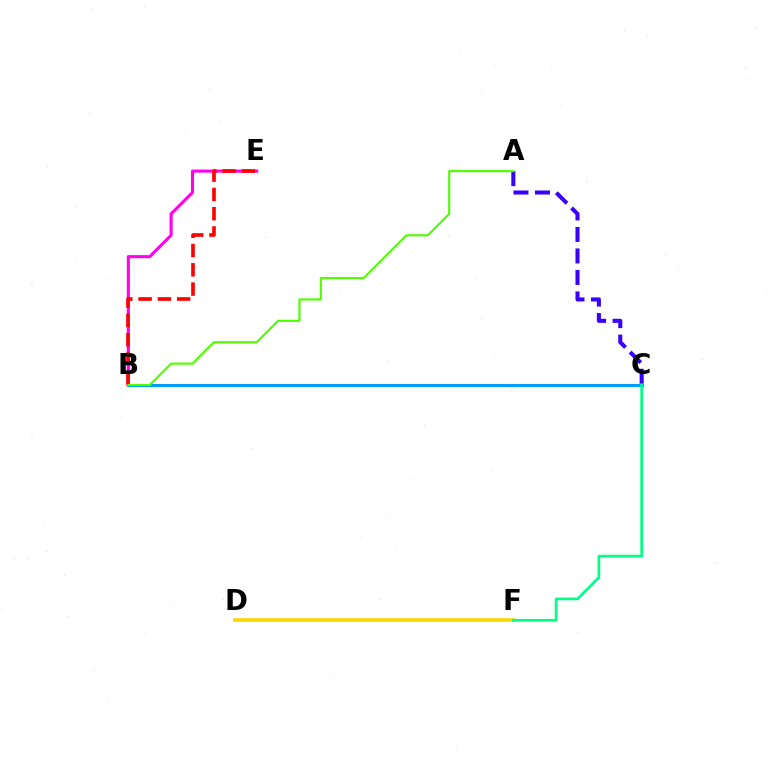{('A', 'C'): [{'color': '#3700ff', 'line_style': 'dashed', 'thickness': 2.92}], ('B', 'E'): [{'color': '#ff00ed', 'line_style': 'solid', 'thickness': 2.22}, {'color': '#ff0000', 'line_style': 'dashed', 'thickness': 2.62}], ('B', 'C'): [{'color': '#009eff', 'line_style': 'solid', 'thickness': 2.17}], ('D', 'F'): [{'color': '#ffd500', 'line_style': 'solid', 'thickness': 2.57}], ('C', 'F'): [{'color': '#00ff86', 'line_style': 'solid', 'thickness': 1.92}], ('A', 'B'): [{'color': '#4fff00', 'line_style': 'solid', 'thickness': 1.53}]}